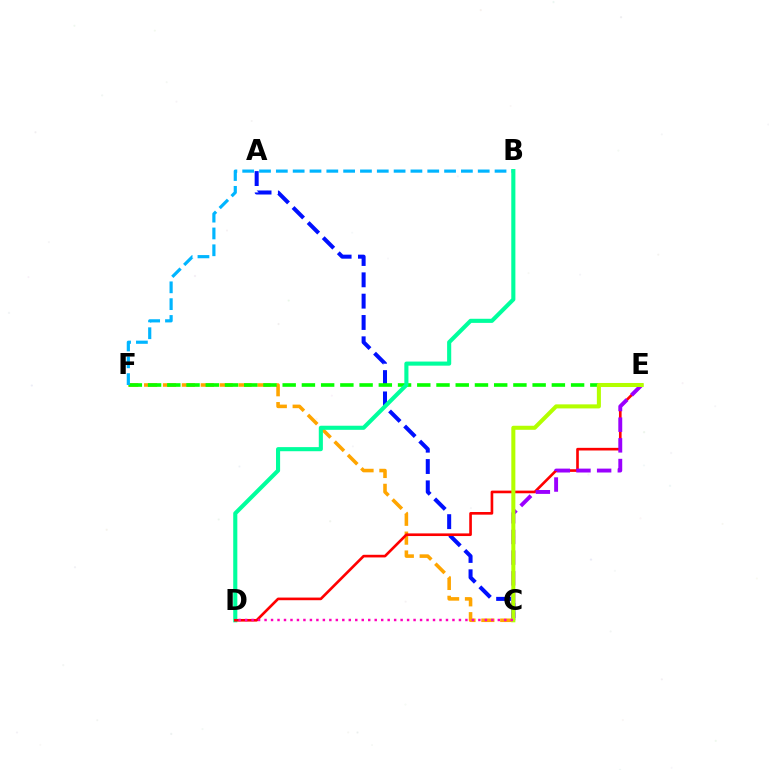{('A', 'C'): [{'color': '#0010ff', 'line_style': 'dashed', 'thickness': 2.9}], ('C', 'F'): [{'color': '#ffa500', 'line_style': 'dashed', 'thickness': 2.57}], ('E', 'F'): [{'color': '#08ff00', 'line_style': 'dashed', 'thickness': 2.61}], ('B', 'F'): [{'color': '#00b5ff', 'line_style': 'dashed', 'thickness': 2.29}], ('B', 'D'): [{'color': '#00ff9d', 'line_style': 'solid', 'thickness': 2.95}], ('D', 'E'): [{'color': '#ff0000', 'line_style': 'solid', 'thickness': 1.9}], ('C', 'E'): [{'color': '#9b00ff', 'line_style': 'dashed', 'thickness': 2.81}, {'color': '#b3ff00', 'line_style': 'solid', 'thickness': 2.91}], ('C', 'D'): [{'color': '#ff00bd', 'line_style': 'dotted', 'thickness': 1.76}]}